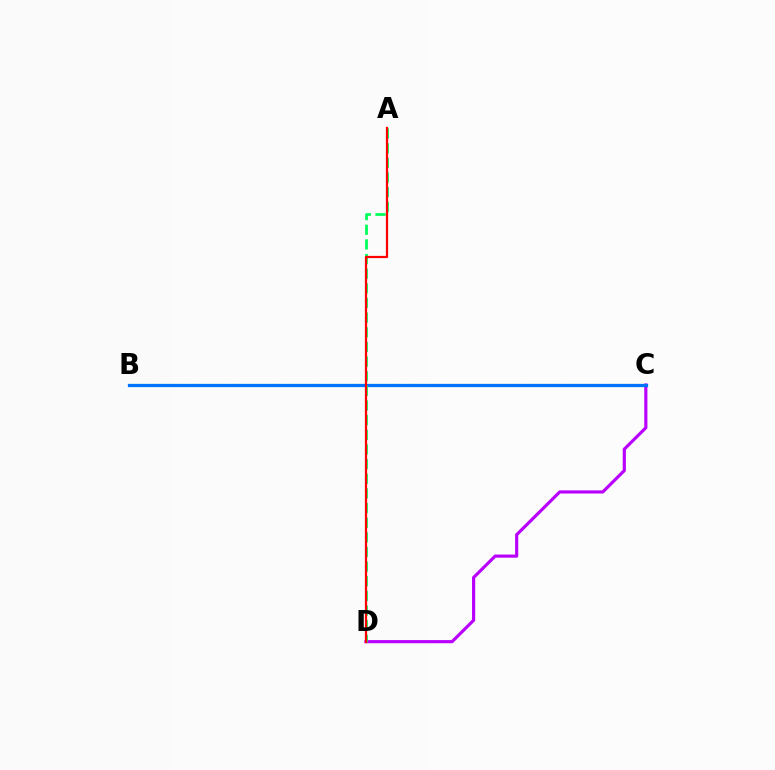{('B', 'C'): [{'color': '#d1ff00', 'line_style': 'dotted', 'thickness': 1.55}, {'color': '#0074ff', 'line_style': 'solid', 'thickness': 2.34}], ('C', 'D'): [{'color': '#b900ff', 'line_style': 'solid', 'thickness': 2.27}], ('A', 'D'): [{'color': '#00ff5c', 'line_style': 'dashed', 'thickness': 1.99}, {'color': '#ff0000', 'line_style': 'solid', 'thickness': 1.6}]}